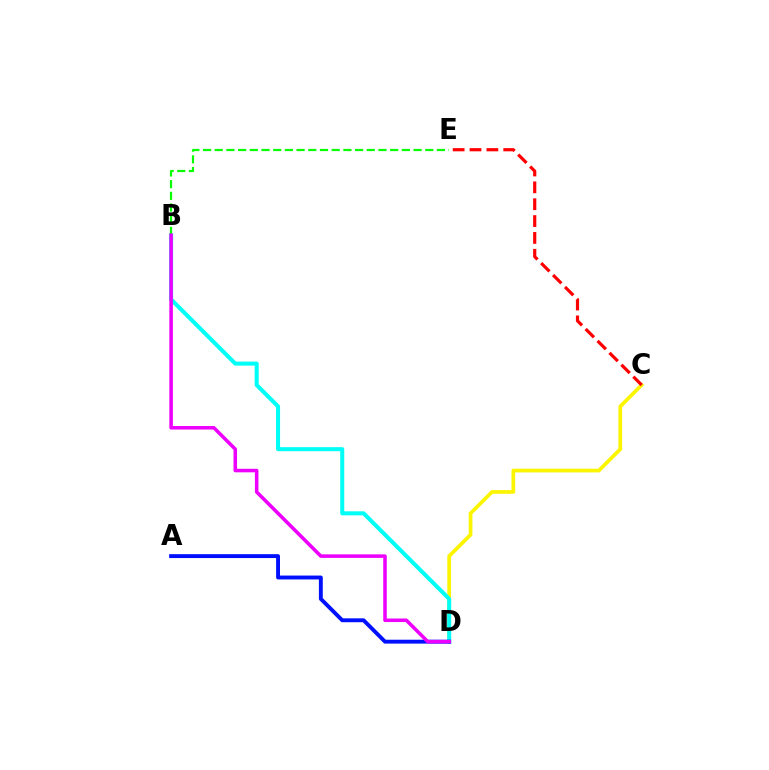{('C', 'D'): [{'color': '#fcf500', 'line_style': 'solid', 'thickness': 2.67}], ('C', 'E'): [{'color': '#ff0000', 'line_style': 'dashed', 'thickness': 2.29}], ('B', 'D'): [{'color': '#00fff6', 'line_style': 'solid', 'thickness': 2.91}, {'color': '#ee00ff', 'line_style': 'solid', 'thickness': 2.55}], ('B', 'E'): [{'color': '#08ff00', 'line_style': 'dashed', 'thickness': 1.59}], ('A', 'D'): [{'color': '#0010ff', 'line_style': 'solid', 'thickness': 2.8}]}